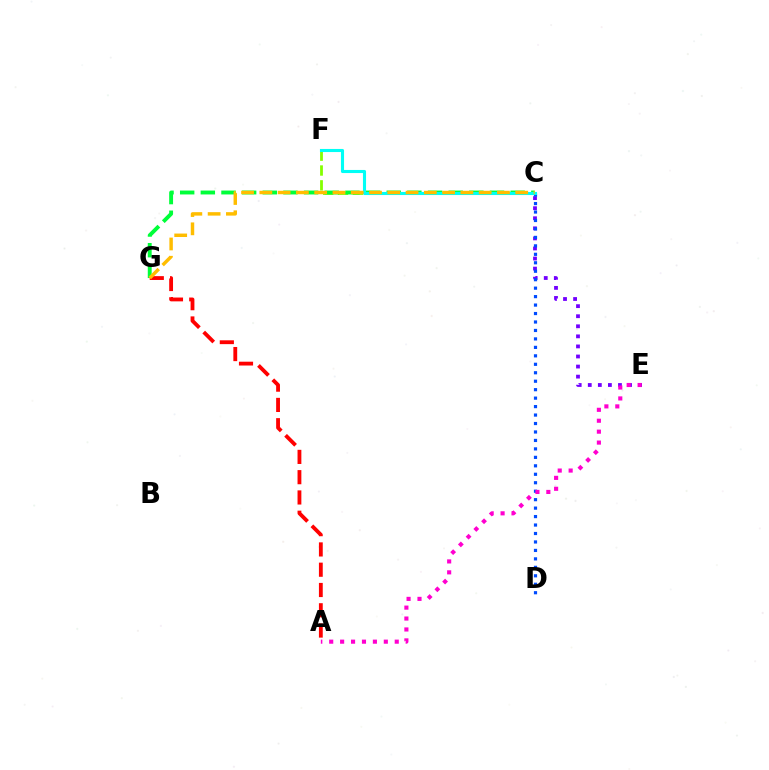{('C', 'E'): [{'color': '#7200ff', 'line_style': 'dotted', 'thickness': 2.74}], ('C', 'F'): [{'color': '#84ff00', 'line_style': 'dashed', 'thickness': 2.02}, {'color': '#00fff6', 'line_style': 'solid', 'thickness': 2.23}], ('C', 'G'): [{'color': '#00ff39', 'line_style': 'dashed', 'thickness': 2.81}, {'color': '#ffbd00', 'line_style': 'dashed', 'thickness': 2.48}], ('A', 'G'): [{'color': '#ff0000', 'line_style': 'dashed', 'thickness': 2.75}], ('C', 'D'): [{'color': '#004bff', 'line_style': 'dotted', 'thickness': 2.3}], ('A', 'E'): [{'color': '#ff00cf', 'line_style': 'dotted', 'thickness': 2.97}]}